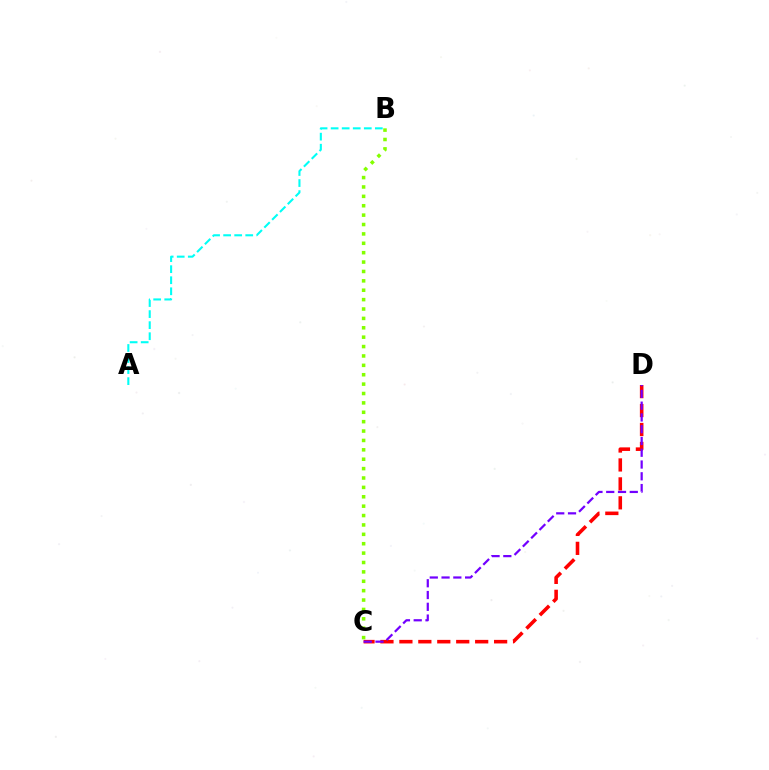{('C', 'D'): [{'color': '#ff0000', 'line_style': 'dashed', 'thickness': 2.57}, {'color': '#7200ff', 'line_style': 'dashed', 'thickness': 1.6}], ('A', 'B'): [{'color': '#00fff6', 'line_style': 'dashed', 'thickness': 1.5}], ('B', 'C'): [{'color': '#84ff00', 'line_style': 'dotted', 'thickness': 2.55}]}